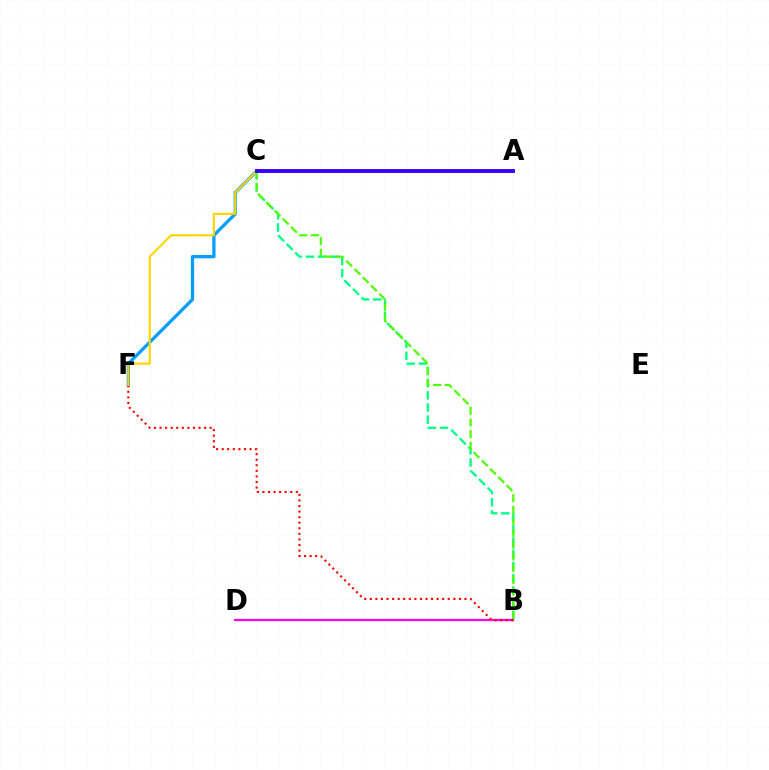{('C', 'F'): [{'color': '#009eff', 'line_style': 'solid', 'thickness': 2.35}, {'color': '#ffd500', 'line_style': 'solid', 'thickness': 1.52}], ('B', 'C'): [{'color': '#00ff86', 'line_style': 'dashed', 'thickness': 1.65}, {'color': '#4fff00', 'line_style': 'dashed', 'thickness': 1.59}], ('B', 'D'): [{'color': '#ff00ed', 'line_style': 'solid', 'thickness': 1.62}], ('B', 'F'): [{'color': '#ff0000', 'line_style': 'dotted', 'thickness': 1.51}], ('A', 'C'): [{'color': '#3700ff', 'line_style': 'solid', 'thickness': 2.8}]}